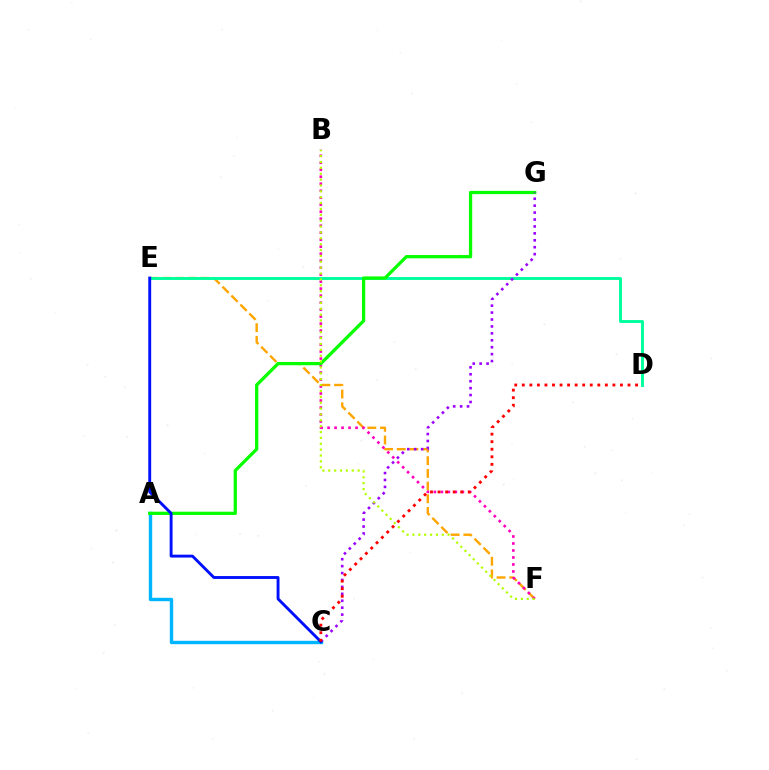{('A', 'C'): [{'color': '#00b5ff', 'line_style': 'solid', 'thickness': 2.45}], ('E', 'F'): [{'color': '#ffa500', 'line_style': 'dashed', 'thickness': 1.72}], ('D', 'E'): [{'color': '#00ff9d', 'line_style': 'solid', 'thickness': 2.1}], ('B', 'F'): [{'color': '#ff00bd', 'line_style': 'dotted', 'thickness': 1.9}, {'color': '#b3ff00', 'line_style': 'dotted', 'thickness': 1.59}], ('A', 'G'): [{'color': '#08ff00', 'line_style': 'solid', 'thickness': 2.35}], ('C', 'G'): [{'color': '#9b00ff', 'line_style': 'dotted', 'thickness': 1.88}], ('C', 'E'): [{'color': '#0010ff', 'line_style': 'solid', 'thickness': 2.08}], ('C', 'D'): [{'color': '#ff0000', 'line_style': 'dotted', 'thickness': 2.05}]}